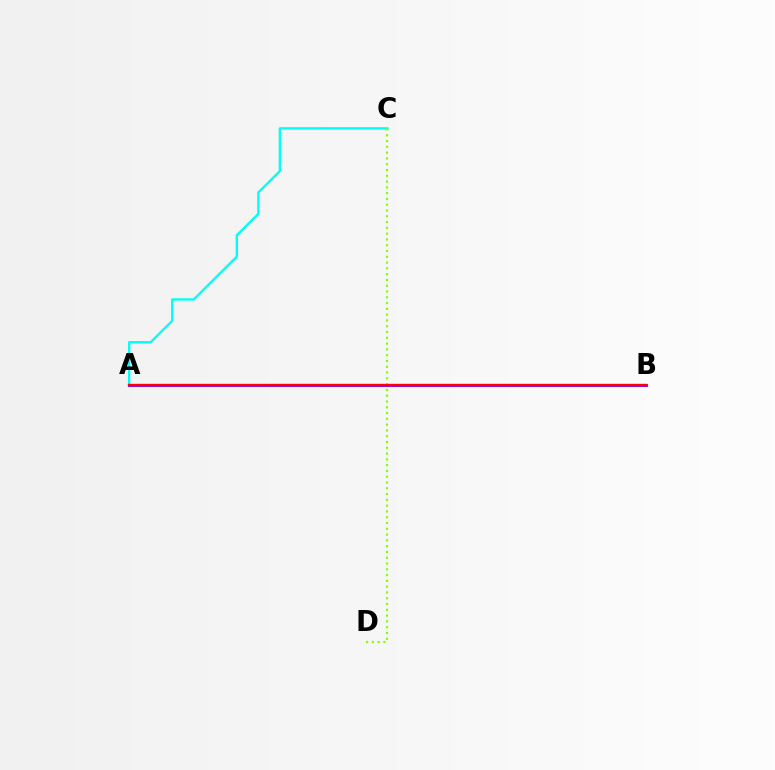{('A', 'C'): [{'color': '#00fff6', 'line_style': 'solid', 'thickness': 1.69}], ('A', 'B'): [{'color': '#7200ff', 'line_style': 'solid', 'thickness': 2.04}, {'color': '#ff0000', 'line_style': 'solid', 'thickness': 1.69}], ('C', 'D'): [{'color': '#84ff00', 'line_style': 'dotted', 'thickness': 1.57}]}